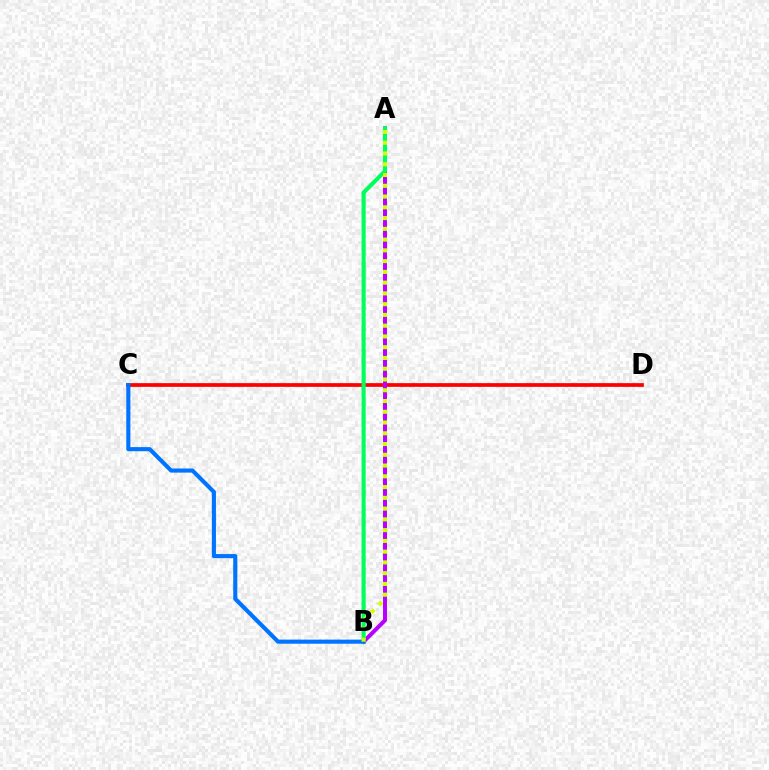{('C', 'D'): [{'color': '#ff0000', 'line_style': 'solid', 'thickness': 2.69}], ('A', 'B'): [{'color': '#b900ff', 'line_style': 'solid', 'thickness': 2.86}, {'color': '#00ff5c', 'line_style': 'solid', 'thickness': 2.96}, {'color': '#d1ff00', 'line_style': 'dotted', 'thickness': 2.92}], ('B', 'C'): [{'color': '#0074ff', 'line_style': 'solid', 'thickness': 2.96}]}